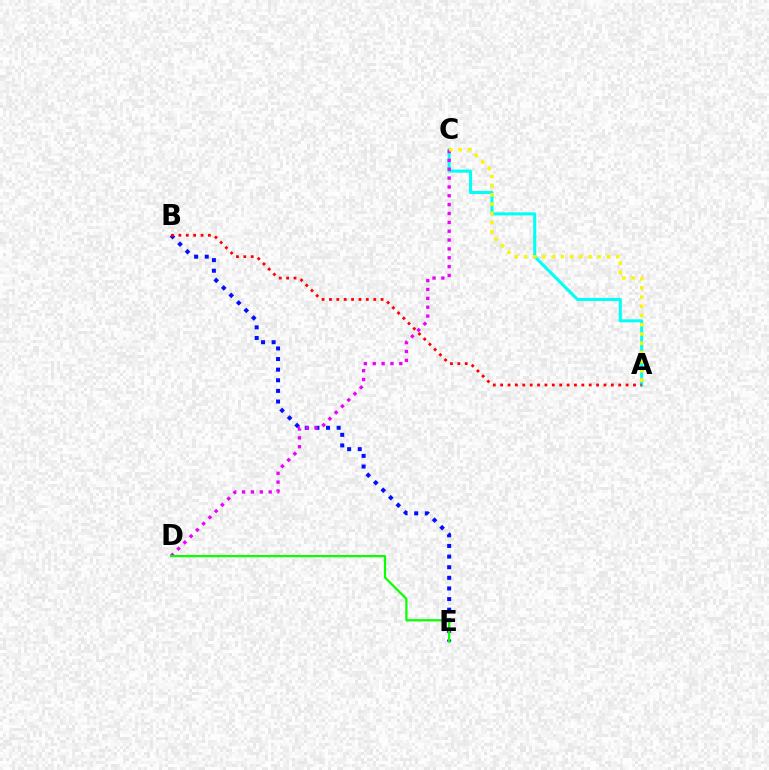{('B', 'E'): [{'color': '#0010ff', 'line_style': 'dotted', 'thickness': 2.88}], ('A', 'C'): [{'color': '#00fff6', 'line_style': 'solid', 'thickness': 2.2}, {'color': '#fcf500', 'line_style': 'dotted', 'thickness': 2.5}], ('C', 'D'): [{'color': '#ee00ff', 'line_style': 'dotted', 'thickness': 2.41}], ('A', 'B'): [{'color': '#ff0000', 'line_style': 'dotted', 'thickness': 2.01}], ('D', 'E'): [{'color': '#08ff00', 'line_style': 'solid', 'thickness': 1.59}]}